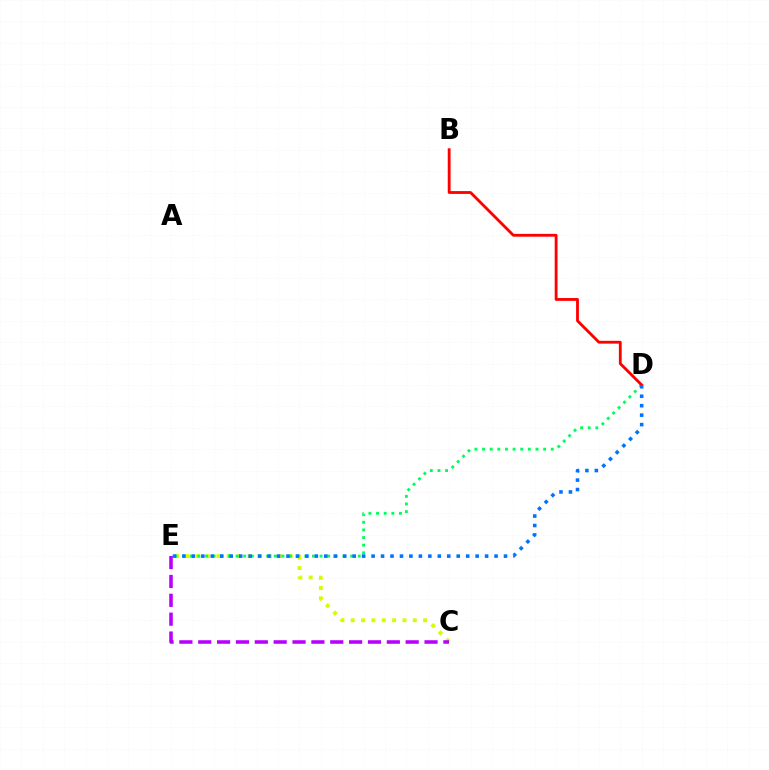{('C', 'E'): [{'color': '#d1ff00', 'line_style': 'dotted', 'thickness': 2.81}, {'color': '#b900ff', 'line_style': 'dashed', 'thickness': 2.56}], ('D', 'E'): [{'color': '#00ff5c', 'line_style': 'dotted', 'thickness': 2.07}, {'color': '#0074ff', 'line_style': 'dotted', 'thickness': 2.57}], ('B', 'D'): [{'color': '#ff0000', 'line_style': 'solid', 'thickness': 2.04}]}